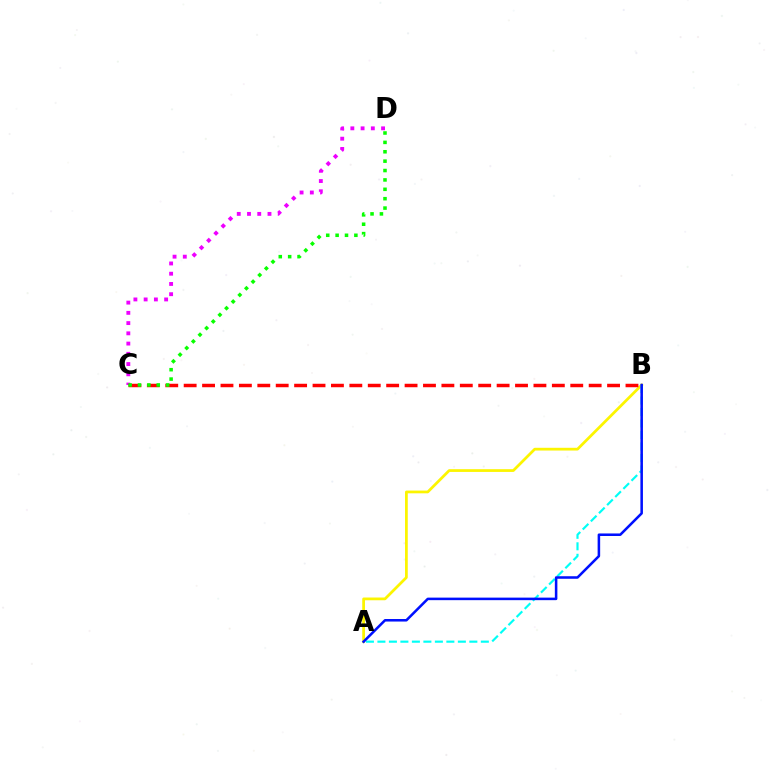{('A', 'B'): [{'color': '#fcf500', 'line_style': 'solid', 'thickness': 1.98}, {'color': '#00fff6', 'line_style': 'dashed', 'thickness': 1.56}, {'color': '#0010ff', 'line_style': 'solid', 'thickness': 1.83}], ('C', 'D'): [{'color': '#ee00ff', 'line_style': 'dotted', 'thickness': 2.78}, {'color': '#08ff00', 'line_style': 'dotted', 'thickness': 2.55}], ('B', 'C'): [{'color': '#ff0000', 'line_style': 'dashed', 'thickness': 2.5}]}